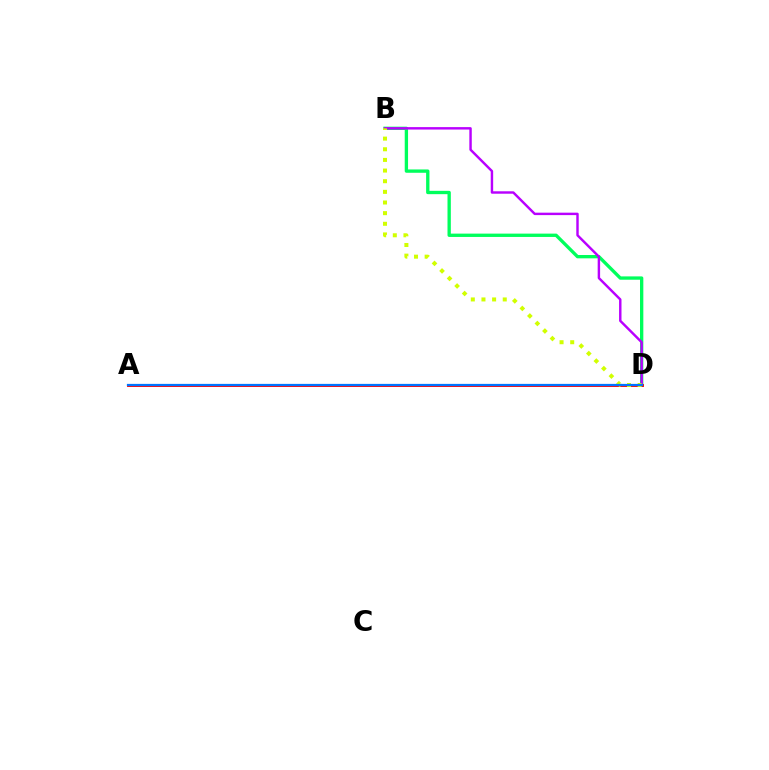{('B', 'D'): [{'color': '#00ff5c', 'line_style': 'solid', 'thickness': 2.4}, {'color': '#b900ff', 'line_style': 'solid', 'thickness': 1.75}, {'color': '#d1ff00', 'line_style': 'dotted', 'thickness': 2.89}], ('A', 'D'): [{'color': '#ff0000', 'line_style': 'solid', 'thickness': 2.08}, {'color': '#0074ff', 'line_style': 'solid', 'thickness': 1.61}]}